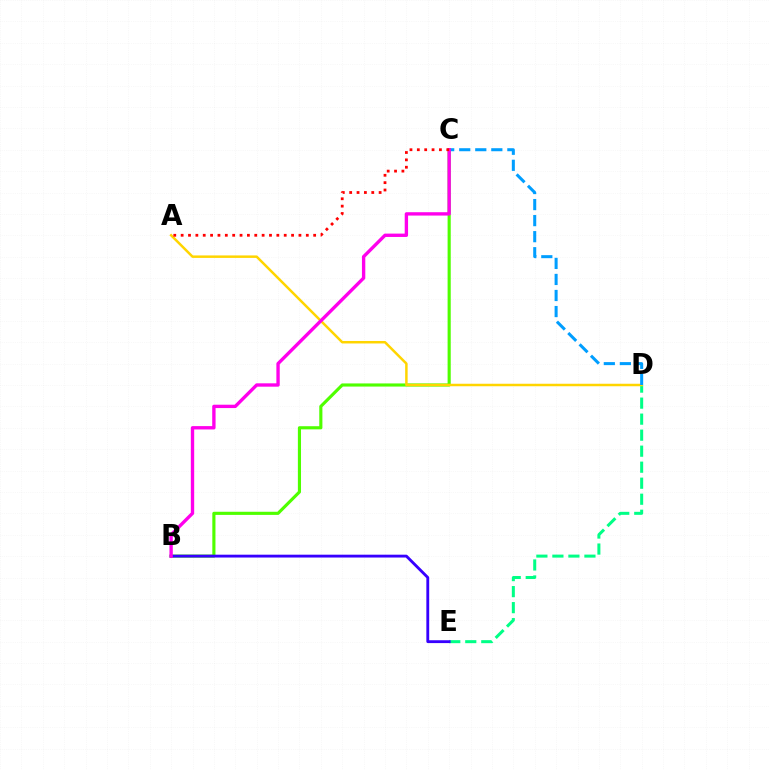{('D', 'E'): [{'color': '#00ff86', 'line_style': 'dashed', 'thickness': 2.18}], ('B', 'C'): [{'color': '#4fff00', 'line_style': 'solid', 'thickness': 2.26}, {'color': '#ff00ed', 'line_style': 'solid', 'thickness': 2.42}], ('A', 'D'): [{'color': '#ffd500', 'line_style': 'solid', 'thickness': 1.79}], ('B', 'E'): [{'color': '#3700ff', 'line_style': 'solid', 'thickness': 2.05}], ('C', 'D'): [{'color': '#009eff', 'line_style': 'dashed', 'thickness': 2.18}], ('A', 'C'): [{'color': '#ff0000', 'line_style': 'dotted', 'thickness': 2.0}]}